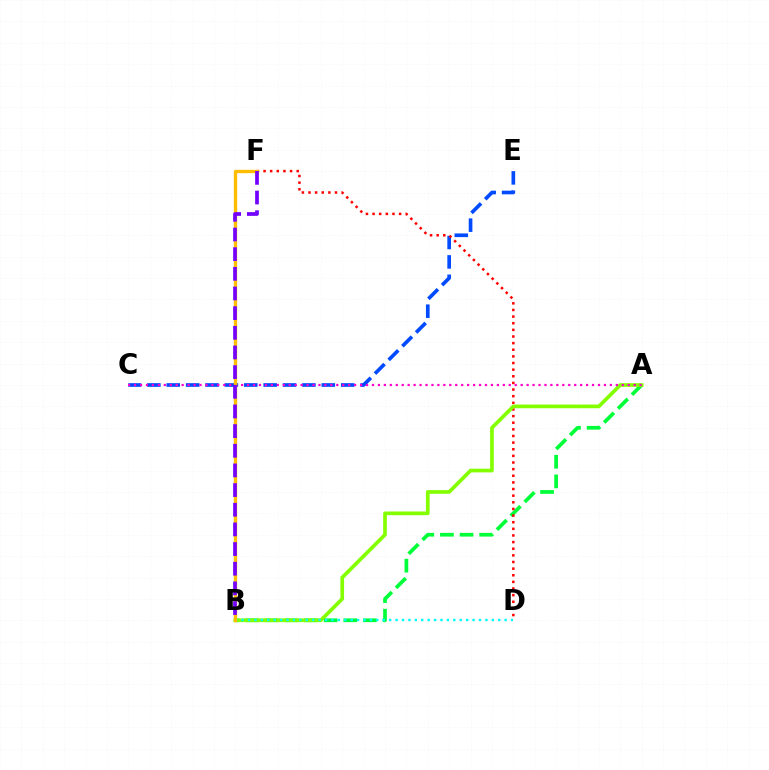{('C', 'E'): [{'color': '#004bff', 'line_style': 'dashed', 'thickness': 2.63}], ('A', 'B'): [{'color': '#00ff39', 'line_style': 'dashed', 'thickness': 2.67}, {'color': '#84ff00', 'line_style': 'solid', 'thickness': 2.66}], ('D', 'F'): [{'color': '#ff0000', 'line_style': 'dotted', 'thickness': 1.8}], ('A', 'C'): [{'color': '#ff00cf', 'line_style': 'dotted', 'thickness': 1.62}], ('B', 'D'): [{'color': '#00fff6', 'line_style': 'dotted', 'thickness': 1.74}], ('B', 'F'): [{'color': '#ffbd00', 'line_style': 'solid', 'thickness': 2.42}, {'color': '#7200ff', 'line_style': 'dashed', 'thickness': 2.67}]}